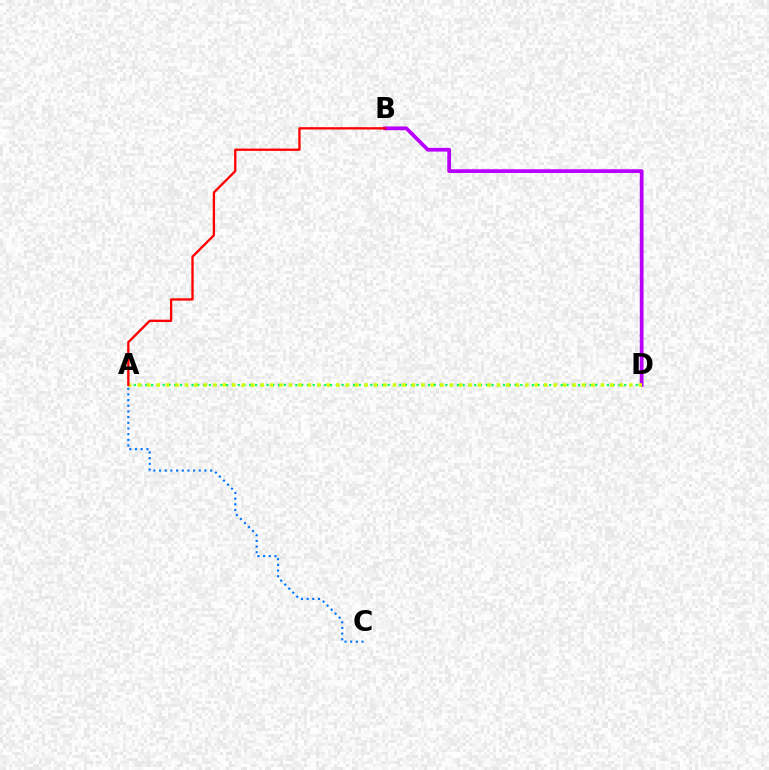{('B', 'D'): [{'color': '#b900ff', 'line_style': 'solid', 'thickness': 2.7}], ('A', 'D'): [{'color': '#00ff5c', 'line_style': 'dotted', 'thickness': 1.57}, {'color': '#d1ff00', 'line_style': 'dotted', 'thickness': 2.57}], ('A', 'C'): [{'color': '#0074ff', 'line_style': 'dotted', 'thickness': 1.54}], ('A', 'B'): [{'color': '#ff0000', 'line_style': 'solid', 'thickness': 1.66}]}